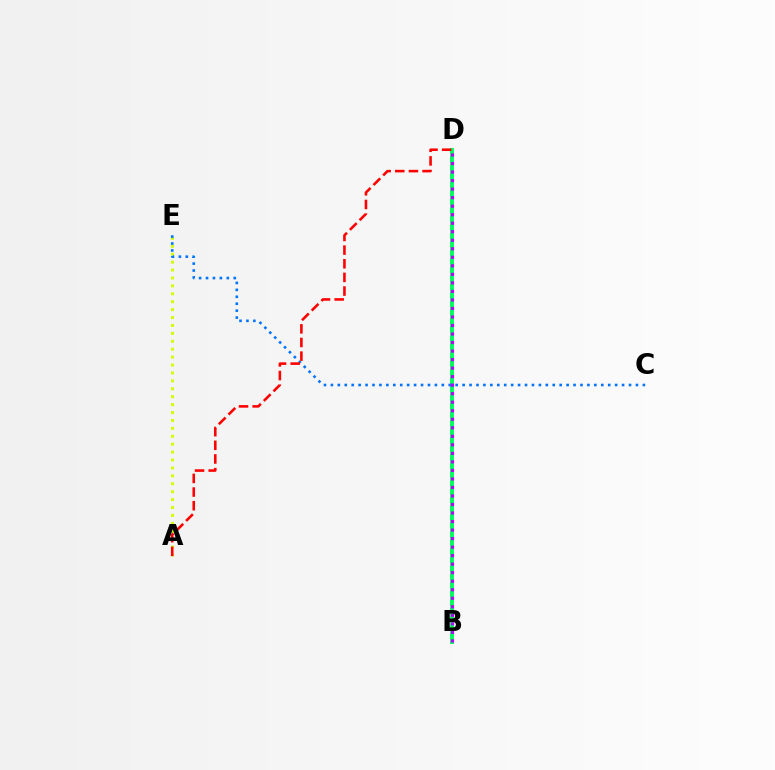{('A', 'E'): [{'color': '#d1ff00', 'line_style': 'dotted', 'thickness': 2.15}], ('B', 'D'): [{'color': '#00ff5c', 'line_style': 'solid', 'thickness': 2.81}, {'color': '#b900ff', 'line_style': 'dotted', 'thickness': 2.32}], ('C', 'E'): [{'color': '#0074ff', 'line_style': 'dotted', 'thickness': 1.88}], ('A', 'D'): [{'color': '#ff0000', 'line_style': 'dashed', 'thickness': 1.85}]}